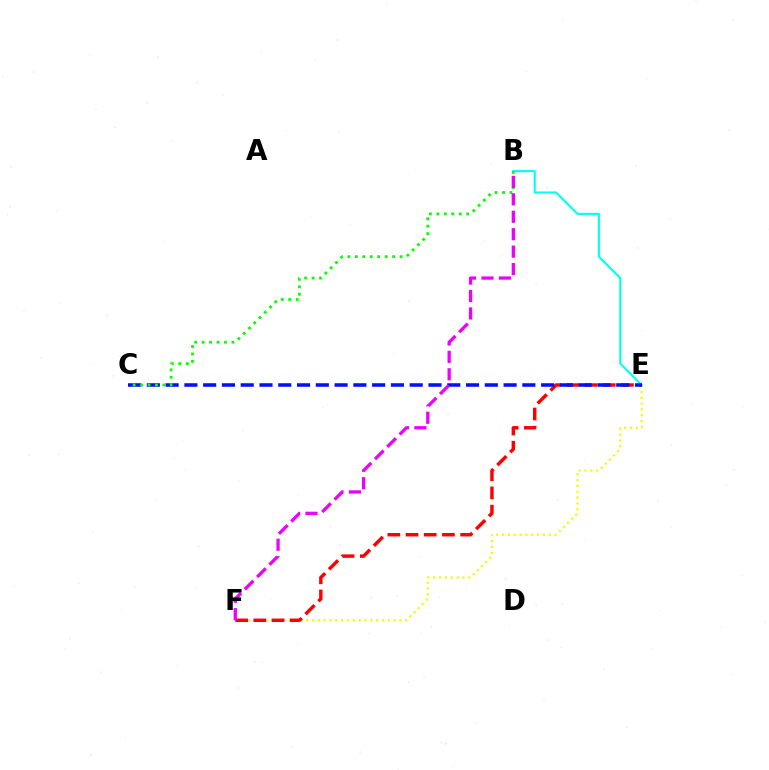{('E', 'F'): [{'color': '#fcf500', 'line_style': 'dotted', 'thickness': 1.58}, {'color': '#ff0000', 'line_style': 'dashed', 'thickness': 2.47}], ('B', 'E'): [{'color': '#00fff6', 'line_style': 'solid', 'thickness': 1.51}], ('C', 'E'): [{'color': '#0010ff', 'line_style': 'dashed', 'thickness': 2.55}], ('B', 'C'): [{'color': '#08ff00', 'line_style': 'dotted', 'thickness': 2.02}], ('B', 'F'): [{'color': '#ee00ff', 'line_style': 'dashed', 'thickness': 2.37}]}